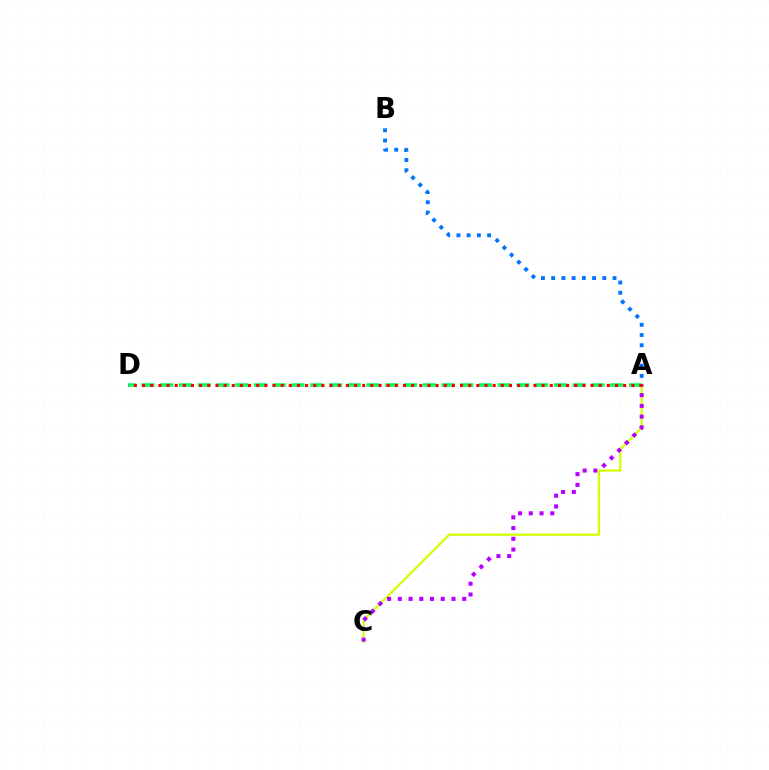{('A', 'D'): [{'color': '#00ff5c', 'line_style': 'dashed', 'thickness': 2.55}, {'color': '#ff0000', 'line_style': 'dotted', 'thickness': 2.22}], ('A', 'C'): [{'color': '#d1ff00', 'line_style': 'solid', 'thickness': 1.58}, {'color': '#b900ff', 'line_style': 'dotted', 'thickness': 2.92}], ('A', 'B'): [{'color': '#0074ff', 'line_style': 'dotted', 'thickness': 2.78}]}